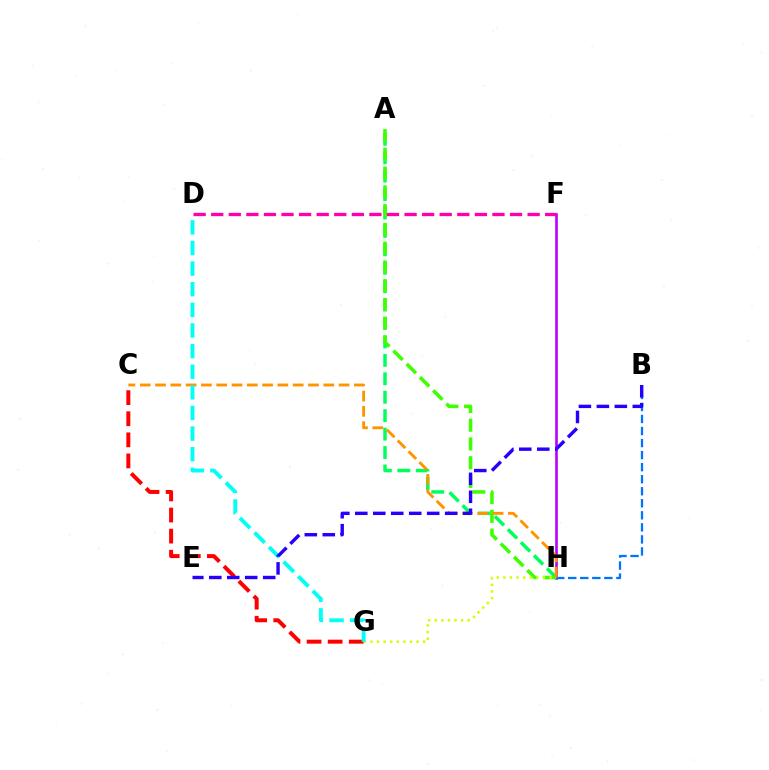{('C', 'G'): [{'color': '#ff0000', 'line_style': 'dashed', 'thickness': 2.87}], ('A', 'H'): [{'color': '#00ff5c', 'line_style': 'dashed', 'thickness': 2.5}, {'color': '#3dff00', 'line_style': 'dashed', 'thickness': 2.55}], ('F', 'H'): [{'color': '#b900ff', 'line_style': 'solid', 'thickness': 1.89}], ('B', 'H'): [{'color': '#0074ff', 'line_style': 'dashed', 'thickness': 1.64}], ('D', 'F'): [{'color': '#ff00ac', 'line_style': 'dashed', 'thickness': 2.39}], ('G', 'H'): [{'color': '#d1ff00', 'line_style': 'dotted', 'thickness': 1.79}], ('C', 'H'): [{'color': '#ff9400', 'line_style': 'dashed', 'thickness': 2.08}], ('D', 'G'): [{'color': '#00fff6', 'line_style': 'dashed', 'thickness': 2.8}], ('B', 'E'): [{'color': '#2500ff', 'line_style': 'dashed', 'thickness': 2.44}]}